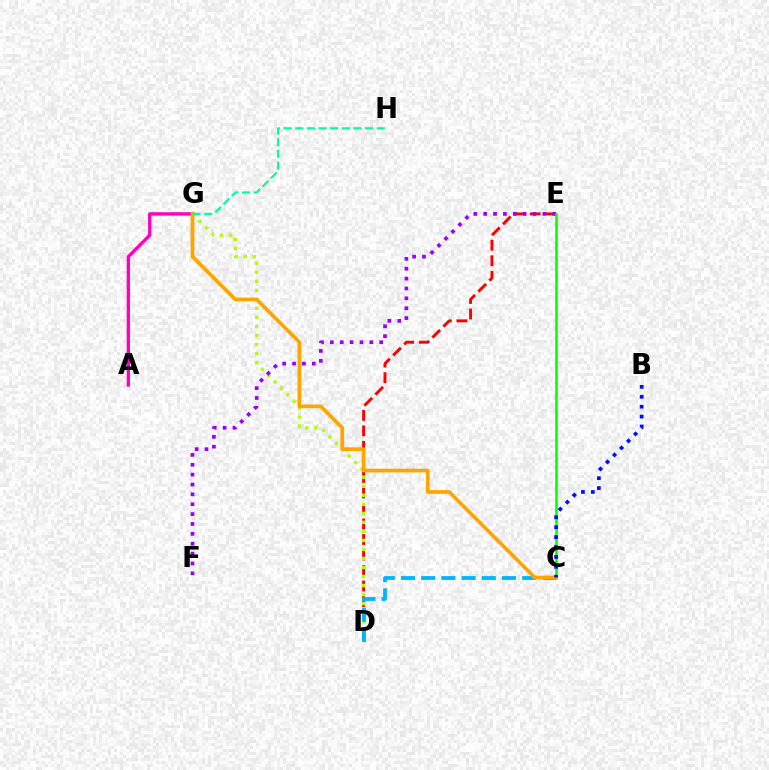{('D', 'E'): [{'color': '#ff0000', 'line_style': 'dashed', 'thickness': 2.11}], ('D', 'G'): [{'color': '#b3ff00', 'line_style': 'dotted', 'thickness': 2.45}], ('E', 'F'): [{'color': '#9b00ff', 'line_style': 'dotted', 'thickness': 2.68}], ('C', 'E'): [{'color': '#08ff00', 'line_style': 'solid', 'thickness': 1.86}], ('C', 'D'): [{'color': '#00b5ff', 'line_style': 'dashed', 'thickness': 2.74}], ('A', 'G'): [{'color': '#ff00bd', 'line_style': 'solid', 'thickness': 2.4}], ('C', 'G'): [{'color': '#ffa500', 'line_style': 'solid', 'thickness': 2.68}], ('G', 'H'): [{'color': '#00ff9d', 'line_style': 'dashed', 'thickness': 1.58}], ('B', 'C'): [{'color': '#0010ff', 'line_style': 'dotted', 'thickness': 2.69}]}